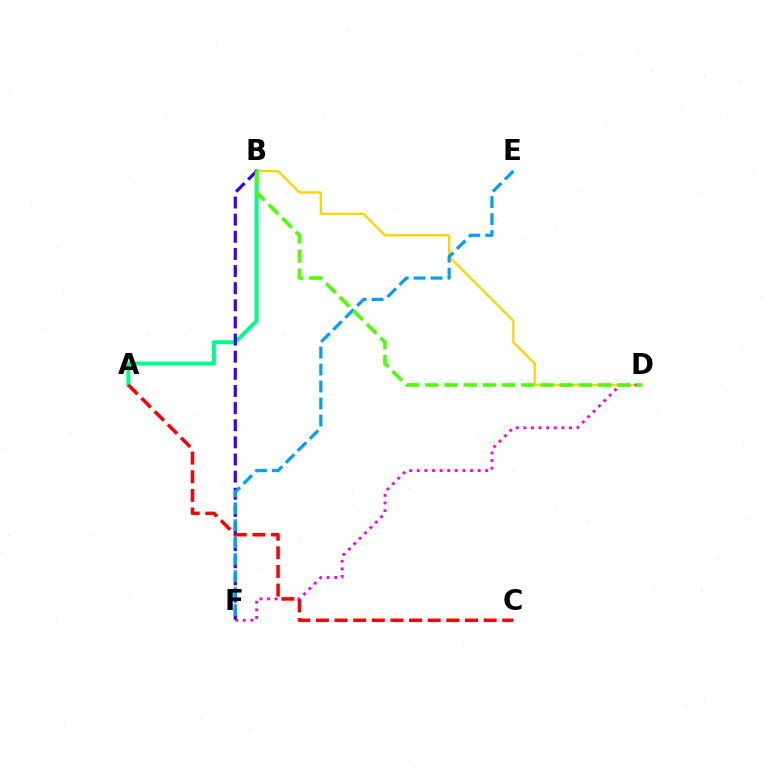{('B', 'D'): [{'color': '#ffd500', 'line_style': 'solid', 'thickness': 1.7}, {'color': '#4fff00', 'line_style': 'dashed', 'thickness': 2.61}], ('D', 'F'): [{'color': '#ff00ed', 'line_style': 'dotted', 'thickness': 2.06}], ('A', 'B'): [{'color': '#00ff86', 'line_style': 'solid', 'thickness': 2.87}], ('A', 'C'): [{'color': '#ff0000', 'line_style': 'dashed', 'thickness': 2.53}], ('B', 'F'): [{'color': '#3700ff', 'line_style': 'dashed', 'thickness': 2.33}], ('E', 'F'): [{'color': '#009eff', 'line_style': 'dashed', 'thickness': 2.31}]}